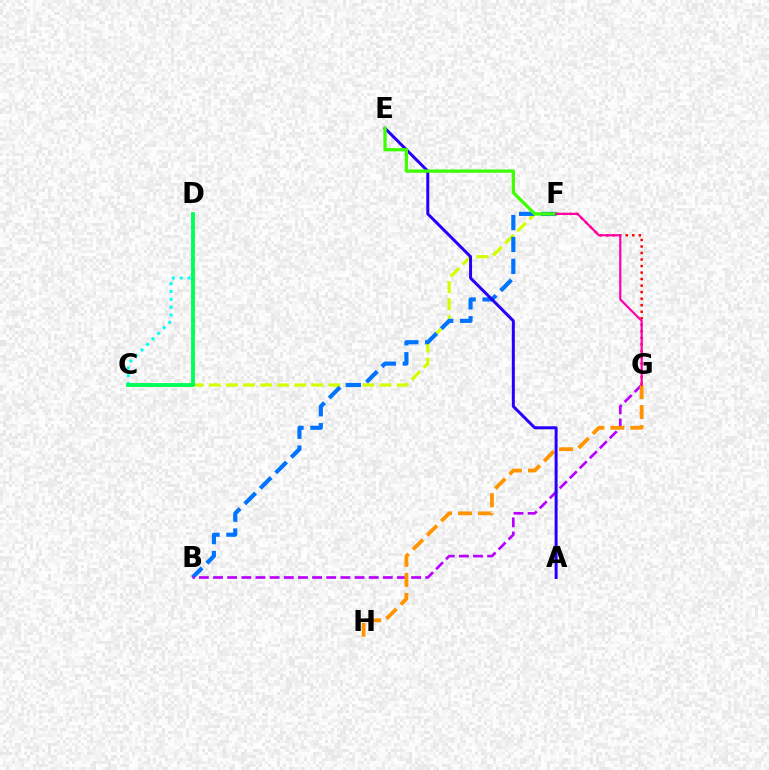{('C', 'F'): [{'color': '#d1ff00', 'line_style': 'dashed', 'thickness': 2.32}], ('C', 'D'): [{'color': '#00fff6', 'line_style': 'dotted', 'thickness': 2.13}, {'color': '#00ff5c', 'line_style': 'solid', 'thickness': 2.78}], ('B', 'F'): [{'color': '#0074ff', 'line_style': 'dashed', 'thickness': 2.98}], ('B', 'G'): [{'color': '#b900ff', 'line_style': 'dashed', 'thickness': 1.92}], ('G', 'H'): [{'color': '#ff9400', 'line_style': 'dashed', 'thickness': 2.72}], ('A', 'E'): [{'color': '#2500ff', 'line_style': 'solid', 'thickness': 2.15}], ('F', 'G'): [{'color': '#ff0000', 'line_style': 'dotted', 'thickness': 1.77}, {'color': '#ff00ac', 'line_style': 'solid', 'thickness': 1.58}], ('E', 'F'): [{'color': '#3dff00', 'line_style': 'solid', 'thickness': 2.36}]}